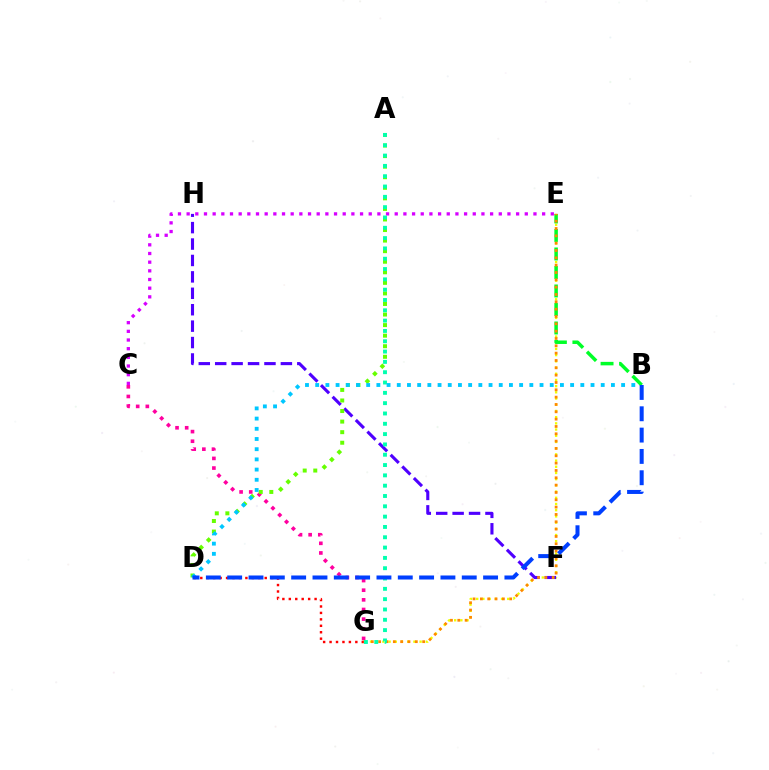{('C', 'G'): [{'color': '#ff00a0', 'line_style': 'dotted', 'thickness': 2.62}], ('E', 'G'): [{'color': '#eeff00', 'line_style': 'dotted', 'thickness': 1.69}, {'color': '#ff8800', 'line_style': 'dotted', 'thickness': 1.99}], ('F', 'H'): [{'color': '#4f00ff', 'line_style': 'dashed', 'thickness': 2.23}], ('A', 'D'): [{'color': '#66ff00', 'line_style': 'dotted', 'thickness': 2.87}], ('B', 'E'): [{'color': '#00ff27', 'line_style': 'dashed', 'thickness': 2.51}], ('D', 'G'): [{'color': '#ff0000', 'line_style': 'dotted', 'thickness': 1.75}], ('C', 'E'): [{'color': '#d600ff', 'line_style': 'dotted', 'thickness': 2.36}], ('A', 'G'): [{'color': '#00ffaf', 'line_style': 'dotted', 'thickness': 2.8}], ('B', 'D'): [{'color': '#00c7ff', 'line_style': 'dotted', 'thickness': 2.77}, {'color': '#003fff', 'line_style': 'dashed', 'thickness': 2.9}]}